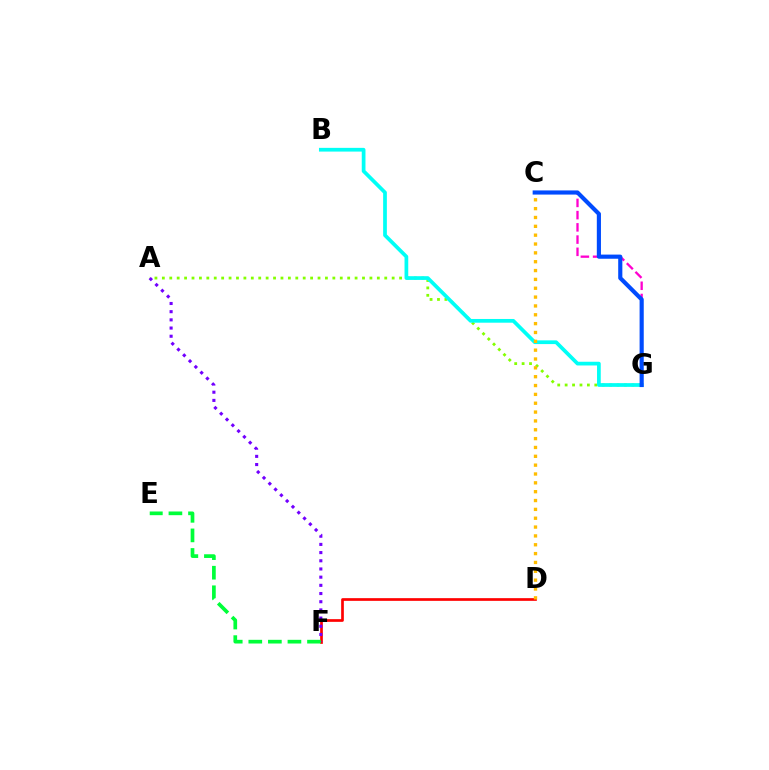{('A', 'G'): [{'color': '#84ff00', 'line_style': 'dotted', 'thickness': 2.01}], ('D', 'F'): [{'color': '#ff0000', 'line_style': 'solid', 'thickness': 1.94}], ('A', 'F'): [{'color': '#7200ff', 'line_style': 'dotted', 'thickness': 2.22}], ('B', 'G'): [{'color': '#00fff6', 'line_style': 'solid', 'thickness': 2.68}], ('C', 'G'): [{'color': '#ff00cf', 'line_style': 'dashed', 'thickness': 1.66}, {'color': '#004bff', 'line_style': 'solid', 'thickness': 2.99}], ('E', 'F'): [{'color': '#00ff39', 'line_style': 'dashed', 'thickness': 2.66}], ('C', 'D'): [{'color': '#ffbd00', 'line_style': 'dotted', 'thickness': 2.4}]}